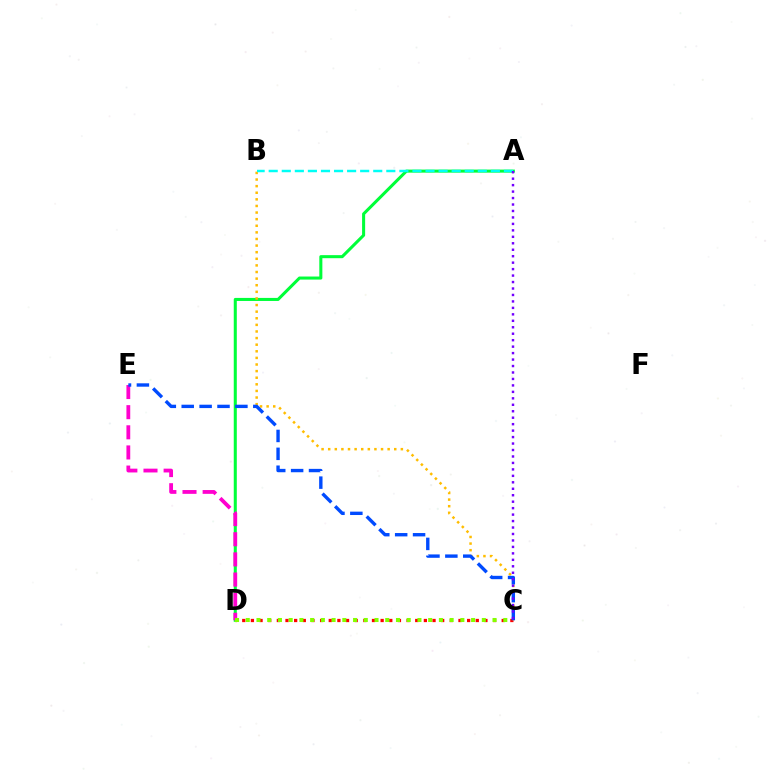{('C', 'D'): [{'color': '#ff0000', 'line_style': 'dotted', 'thickness': 2.35}, {'color': '#84ff00', 'line_style': 'dotted', 'thickness': 2.92}], ('A', 'D'): [{'color': '#00ff39', 'line_style': 'solid', 'thickness': 2.2}], ('D', 'E'): [{'color': '#ff00cf', 'line_style': 'dashed', 'thickness': 2.74}], ('B', 'C'): [{'color': '#ffbd00', 'line_style': 'dotted', 'thickness': 1.79}], ('C', 'E'): [{'color': '#004bff', 'line_style': 'dashed', 'thickness': 2.43}], ('A', 'B'): [{'color': '#00fff6', 'line_style': 'dashed', 'thickness': 1.78}], ('A', 'C'): [{'color': '#7200ff', 'line_style': 'dotted', 'thickness': 1.76}]}